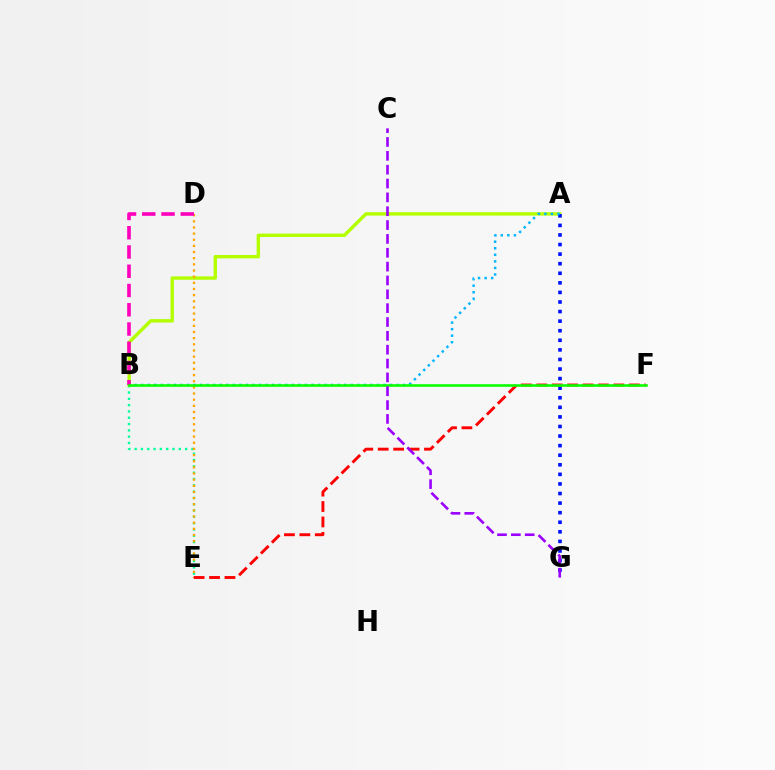{('B', 'E'): [{'color': '#00ff9d', 'line_style': 'dotted', 'thickness': 1.71}], ('A', 'B'): [{'color': '#b3ff00', 'line_style': 'solid', 'thickness': 2.44}, {'color': '#00b5ff', 'line_style': 'dotted', 'thickness': 1.78}], ('D', 'E'): [{'color': '#ffa500', 'line_style': 'dotted', 'thickness': 1.67}], ('A', 'G'): [{'color': '#0010ff', 'line_style': 'dotted', 'thickness': 2.6}], ('E', 'F'): [{'color': '#ff0000', 'line_style': 'dashed', 'thickness': 2.09}], ('B', 'D'): [{'color': '#ff00bd', 'line_style': 'dashed', 'thickness': 2.62}], ('B', 'F'): [{'color': '#08ff00', 'line_style': 'solid', 'thickness': 1.87}], ('C', 'G'): [{'color': '#9b00ff', 'line_style': 'dashed', 'thickness': 1.88}]}